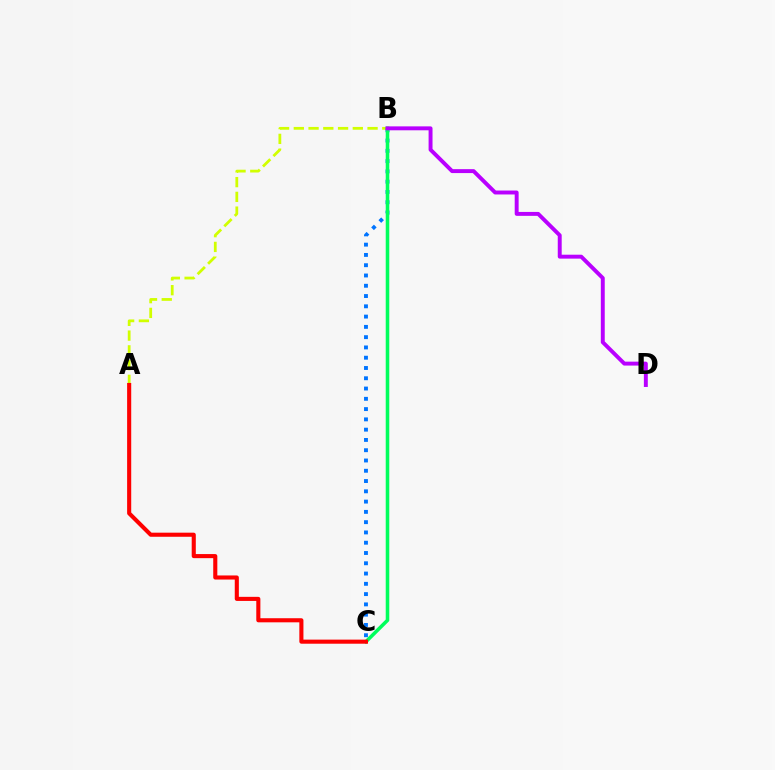{('A', 'B'): [{'color': '#d1ff00', 'line_style': 'dashed', 'thickness': 2.0}], ('B', 'C'): [{'color': '#0074ff', 'line_style': 'dotted', 'thickness': 2.79}, {'color': '#00ff5c', 'line_style': 'solid', 'thickness': 2.56}], ('A', 'C'): [{'color': '#ff0000', 'line_style': 'solid', 'thickness': 2.95}], ('B', 'D'): [{'color': '#b900ff', 'line_style': 'solid', 'thickness': 2.83}]}